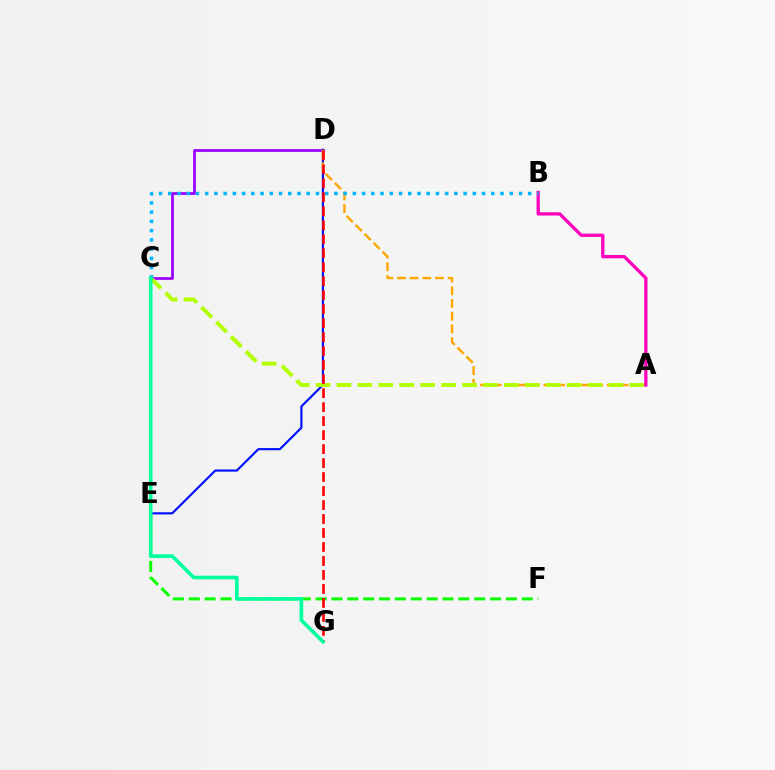{('C', 'D'): [{'color': '#9b00ff', 'line_style': 'solid', 'thickness': 1.97}], ('E', 'F'): [{'color': '#08ff00', 'line_style': 'dashed', 'thickness': 2.15}], ('D', 'E'): [{'color': '#0010ff', 'line_style': 'solid', 'thickness': 1.55}], ('A', 'D'): [{'color': '#ffa500', 'line_style': 'dashed', 'thickness': 1.72}], ('A', 'C'): [{'color': '#b3ff00', 'line_style': 'dashed', 'thickness': 2.84}], ('A', 'B'): [{'color': '#ff00bd', 'line_style': 'solid', 'thickness': 2.37}], ('B', 'C'): [{'color': '#00b5ff', 'line_style': 'dotted', 'thickness': 2.51}], ('D', 'G'): [{'color': '#ff0000', 'line_style': 'dashed', 'thickness': 1.9}], ('C', 'G'): [{'color': '#00ff9d', 'line_style': 'solid', 'thickness': 2.6}]}